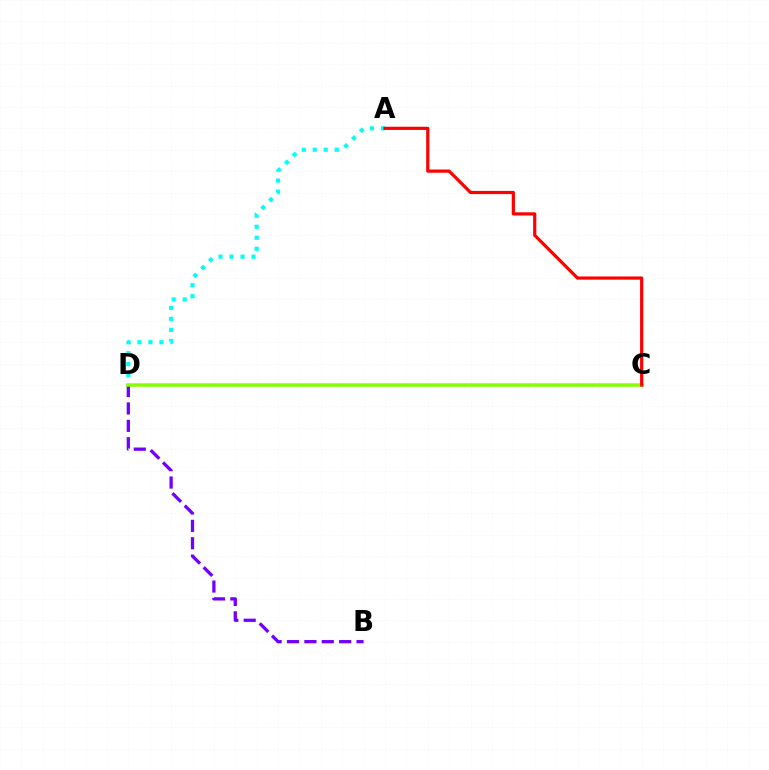{('A', 'D'): [{'color': '#00fff6', 'line_style': 'dotted', 'thickness': 2.99}], ('B', 'D'): [{'color': '#7200ff', 'line_style': 'dashed', 'thickness': 2.36}], ('C', 'D'): [{'color': '#84ff00', 'line_style': 'solid', 'thickness': 2.52}], ('A', 'C'): [{'color': '#ff0000', 'line_style': 'solid', 'thickness': 2.3}]}